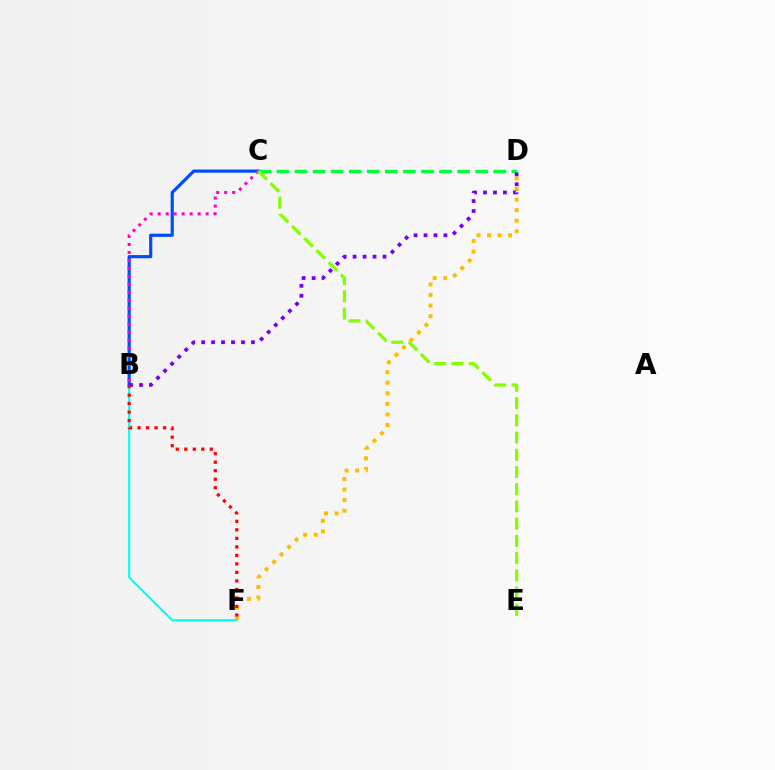{('C', 'D'): [{'color': '#00ff39', 'line_style': 'dashed', 'thickness': 2.46}], ('B', 'F'): [{'color': '#00fff6', 'line_style': 'solid', 'thickness': 1.54}, {'color': '#ff0000', 'line_style': 'dotted', 'thickness': 2.31}], ('B', 'C'): [{'color': '#004bff', 'line_style': 'solid', 'thickness': 2.28}, {'color': '#ff00cf', 'line_style': 'dotted', 'thickness': 2.17}], ('D', 'F'): [{'color': '#ffbd00', 'line_style': 'dotted', 'thickness': 2.87}], ('C', 'E'): [{'color': '#84ff00', 'line_style': 'dashed', 'thickness': 2.34}], ('B', 'D'): [{'color': '#7200ff', 'line_style': 'dotted', 'thickness': 2.71}]}